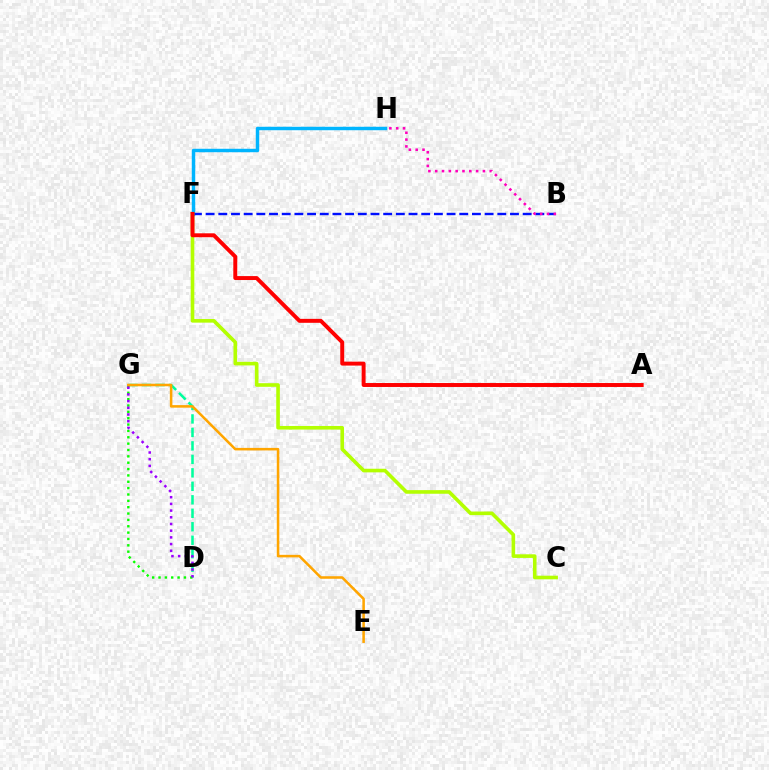{('F', 'H'): [{'color': '#00b5ff', 'line_style': 'solid', 'thickness': 2.48}], ('B', 'F'): [{'color': '#0010ff', 'line_style': 'dashed', 'thickness': 1.72}], ('B', 'H'): [{'color': '#ff00bd', 'line_style': 'dotted', 'thickness': 1.85}], ('D', 'G'): [{'color': '#00ff9d', 'line_style': 'dashed', 'thickness': 1.83}, {'color': '#08ff00', 'line_style': 'dotted', 'thickness': 1.73}, {'color': '#9b00ff', 'line_style': 'dotted', 'thickness': 1.82}], ('E', 'G'): [{'color': '#ffa500', 'line_style': 'solid', 'thickness': 1.83}], ('C', 'F'): [{'color': '#b3ff00', 'line_style': 'solid', 'thickness': 2.6}], ('A', 'F'): [{'color': '#ff0000', 'line_style': 'solid', 'thickness': 2.84}]}